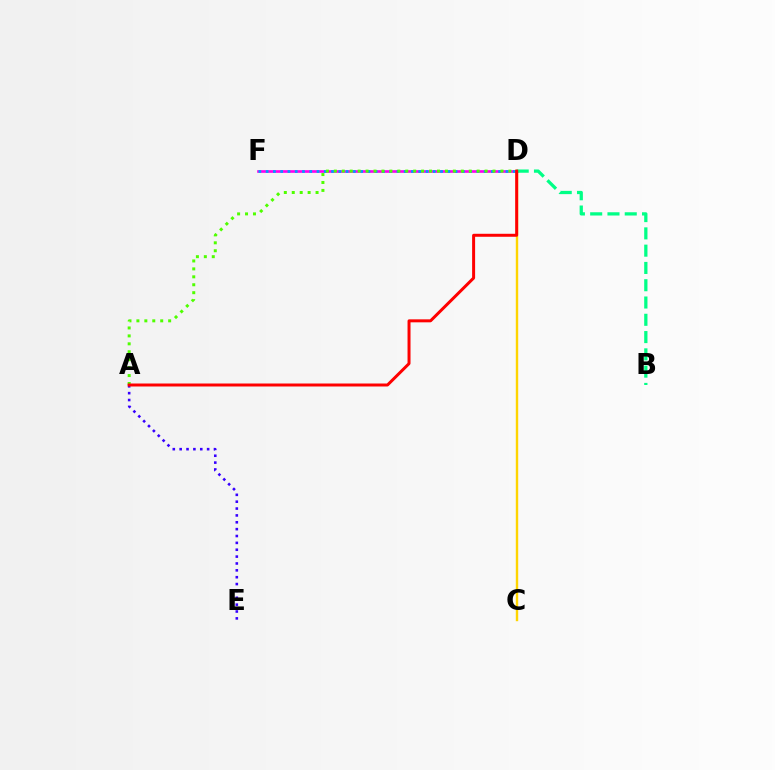{('C', 'D'): [{'color': '#ffd500', 'line_style': 'solid', 'thickness': 1.73}], ('D', 'F'): [{'color': '#ff00ed', 'line_style': 'solid', 'thickness': 1.91}, {'color': '#009eff', 'line_style': 'dotted', 'thickness': 1.97}], ('A', 'E'): [{'color': '#3700ff', 'line_style': 'dotted', 'thickness': 1.86}], ('A', 'D'): [{'color': '#4fff00', 'line_style': 'dotted', 'thickness': 2.16}, {'color': '#ff0000', 'line_style': 'solid', 'thickness': 2.15}], ('B', 'D'): [{'color': '#00ff86', 'line_style': 'dashed', 'thickness': 2.35}]}